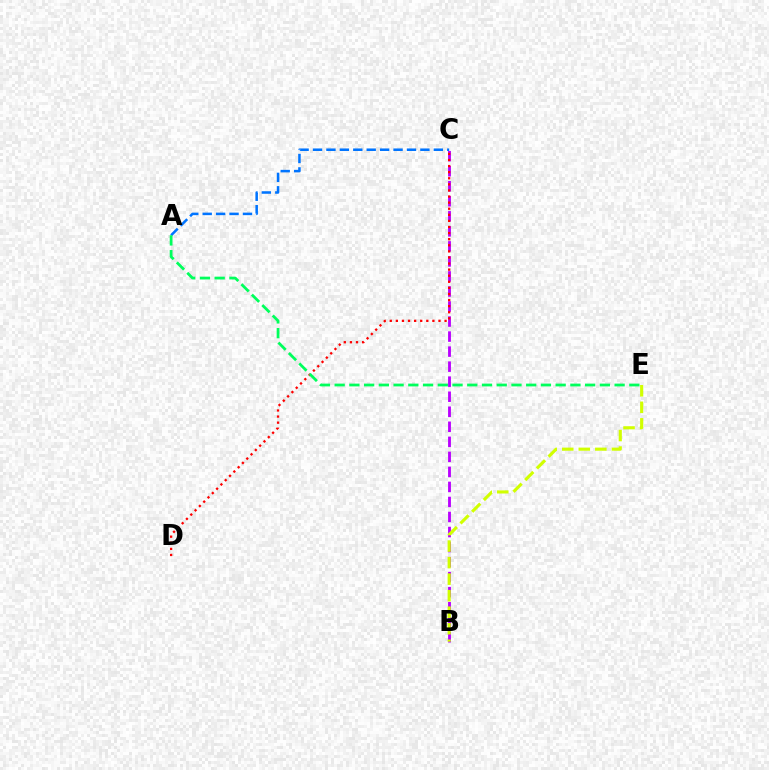{('B', 'C'): [{'color': '#b900ff', 'line_style': 'dashed', 'thickness': 2.04}], ('A', 'C'): [{'color': '#0074ff', 'line_style': 'dashed', 'thickness': 1.82}], ('C', 'D'): [{'color': '#ff0000', 'line_style': 'dotted', 'thickness': 1.65}], ('A', 'E'): [{'color': '#00ff5c', 'line_style': 'dashed', 'thickness': 2.0}], ('B', 'E'): [{'color': '#d1ff00', 'line_style': 'dashed', 'thickness': 2.25}]}